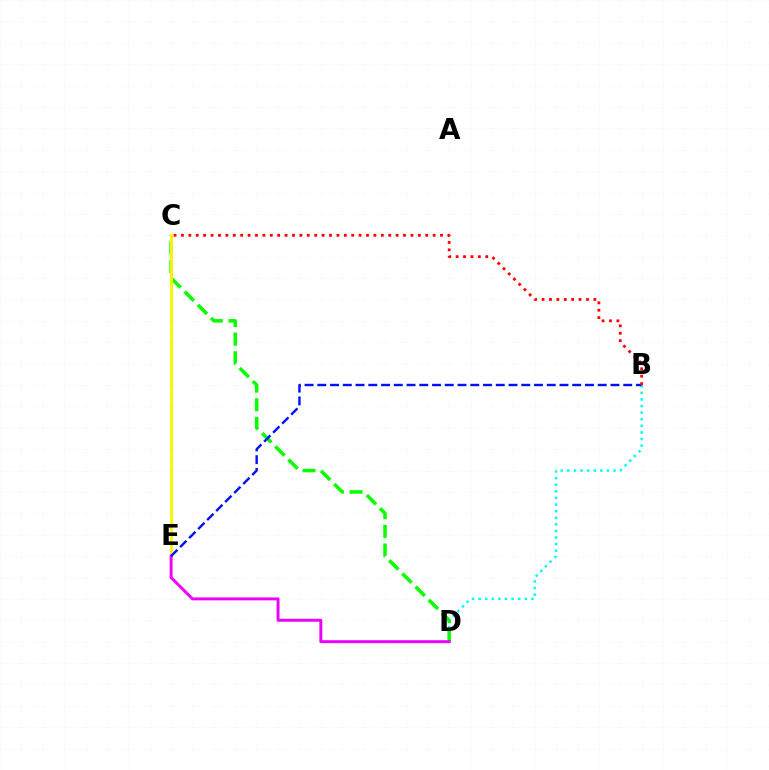{('B', 'D'): [{'color': '#00fff6', 'line_style': 'dotted', 'thickness': 1.79}], ('C', 'D'): [{'color': '#08ff00', 'line_style': 'dashed', 'thickness': 2.53}], ('C', 'E'): [{'color': '#fcf500', 'line_style': 'solid', 'thickness': 2.08}], ('D', 'E'): [{'color': '#ee00ff', 'line_style': 'solid', 'thickness': 2.11}], ('B', 'E'): [{'color': '#0010ff', 'line_style': 'dashed', 'thickness': 1.73}], ('B', 'C'): [{'color': '#ff0000', 'line_style': 'dotted', 'thickness': 2.01}]}